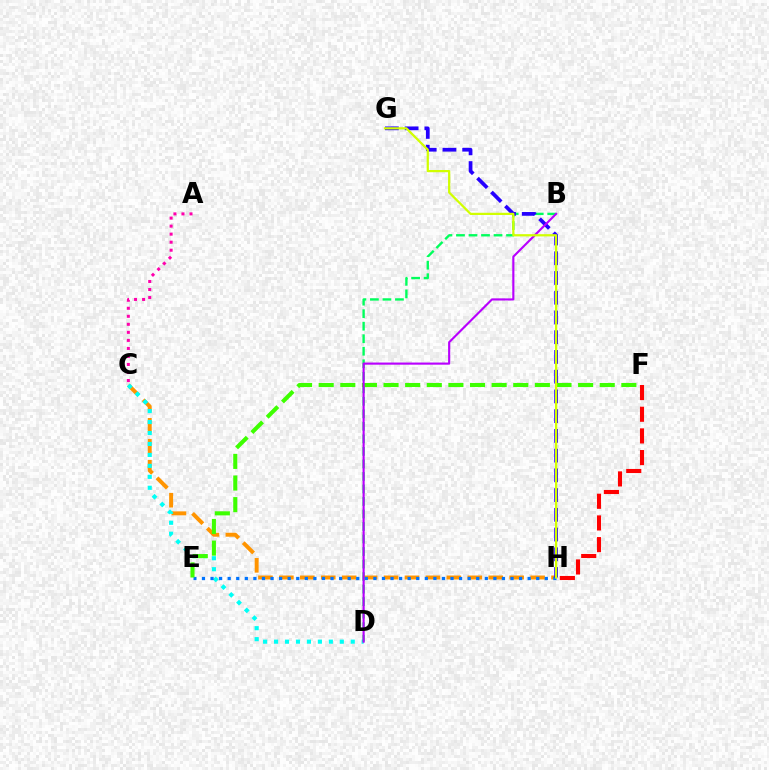{('C', 'H'): [{'color': '#ff9400', 'line_style': 'dashed', 'thickness': 2.84}], ('C', 'D'): [{'color': '#00fff6', 'line_style': 'dotted', 'thickness': 2.98}], ('E', 'H'): [{'color': '#0074ff', 'line_style': 'dotted', 'thickness': 2.33}], ('B', 'D'): [{'color': '#00ff5c', 'line_style': 'dashed', 'thickness': 1.7}, {'color': '#b900ff', 'line_style': 'solid', 'thickness': 1.54}], ('G', 'H'): [{'color': '#2500ff', 'line_style': 'dashed', 'thickness': 2.68}, {'color': '#d1ff00', 'line_style': 'solid', 'thickness': 1.61}], ('E', 'F'): [{'color': '#3dff00', 'line_style': 'dashed', 'thickness': 2.94}], ('A', 'C'): [{'color': '#ff00ac', 'line_style': 'dotted', 'thickness': 2.18}], ('F', 'H'): [{'color': '#ff0000', 'line_style': 'dashed', 'thickness': 2.94}]}